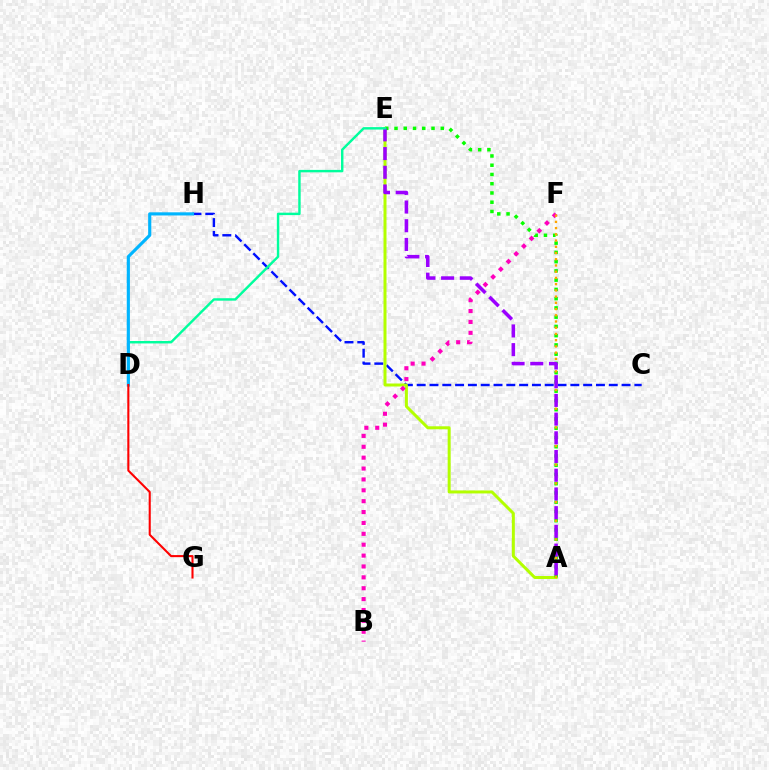{('C', 'H'): [{'color': '#0010ff', 'line_style': 'dashed', 'thickness': 1.74}], ('A', 'E'): [{'color': '#b3ff00', 'line_style': 'solid', 'thickness': 2.16}, {'color': '#08ff00', 'line_style': 'dotted', 'thickness': 2.51}, {'color': '#9b00ff', 'line_style': 'dashed', 'thickness': 2.54}], ('B', 'F'): [{'color': '#ff00bd', 'line_style': 'dotted', 'thickness': 2.96}], ('A', 'F'): [{'color': '#ffa500', 'line_style': 'dotted', 'thickness': 1.69}], ('D', 'E'): [{'color': '#00ff9d', 'line_style': 'solid', 'thickness': 1.75}], ('D', 'H'): [{'color': '#00b5ff', 'line_style': 'solid', 'thickness': 2.27}], ('D', 'G'): [{'color': '#ff0000', 'line_style': 'solid', 'thickness': 1.5}]}